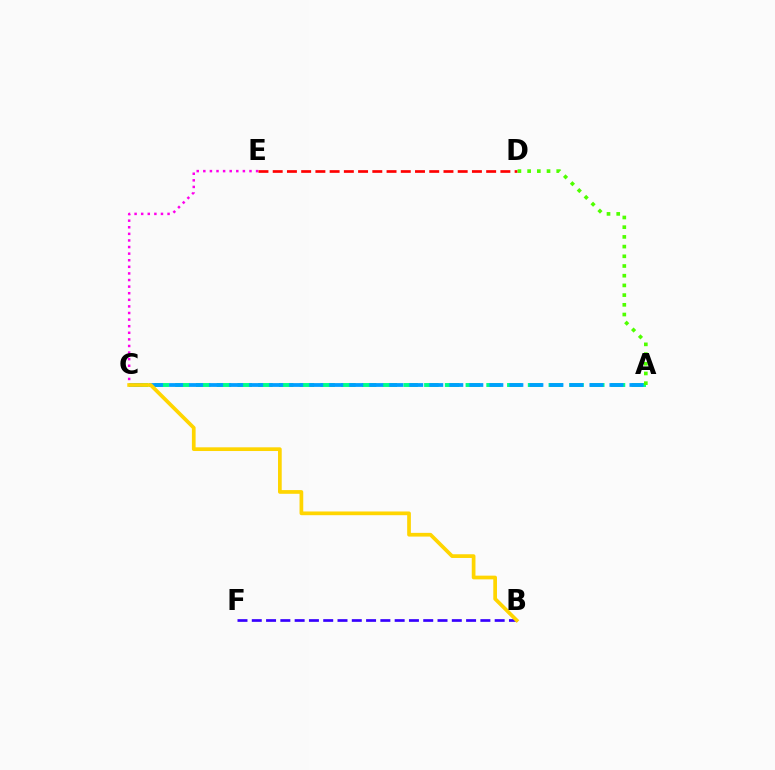{('C', 'E'): [{'color': '#ff00ed', 'line_style': 'dotted', 'thickness': 1.79}], ('B', 'F'): [{'color': '#3700ff', 'line_style': 'dashed', 'thickness': 1.94}], ('A', 'C'): [{'color': '#00ff86', 'line_style': 'dashed', 'thickness': 2.82}, {'color': '#009eff', 'line_style': 'dashed', 'thickness': 2.72}], ('D', 'E'): [{'color': '#ff0000', 'line_style': 'dashed', 'thickness': 1.93}], ('A', 'D'): [{'color': '#4fff00', 'line_style': 'dotted', 'thickness': 2.64}], ('B', 'C'): [{'color': '#ffd500', 'line_style': 'solid', 'thickness': 2.67}]}